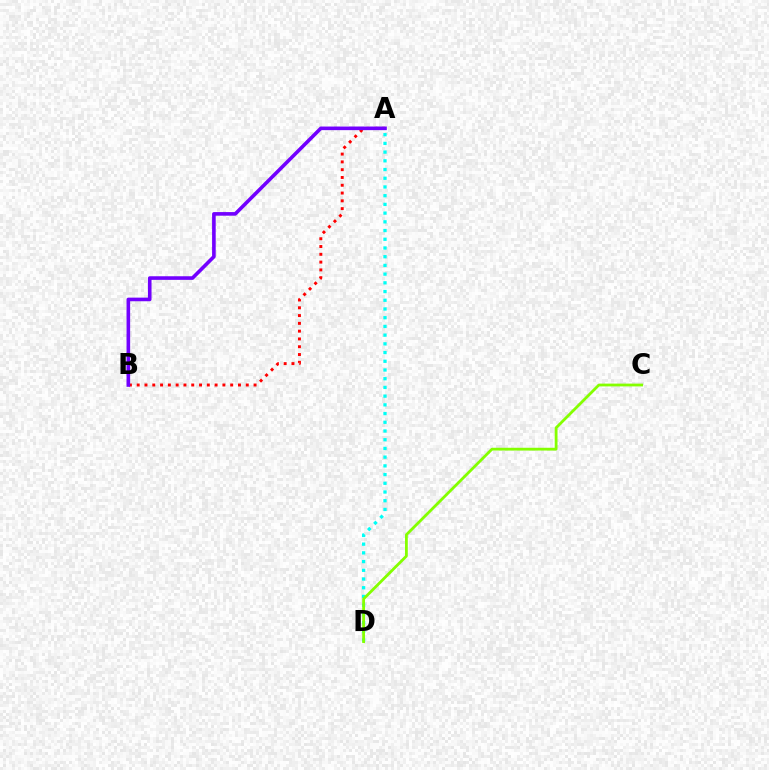{('A', 'B'): [{'color': '#ff0000', 'line_style': 'dotted', 'thickness': 2.12}, {'color': '#7200ff', 'line_style': 'solid', 'thickness': 2.6}], ('A', 'D'): [{'color': '#00fff6', 'line_style': 'dotted', 'thickness': 2.37}], ('C', 'D'): [{'color': '#84ff00', 'line_style': 'solid', 'thickness': 2.01}]}